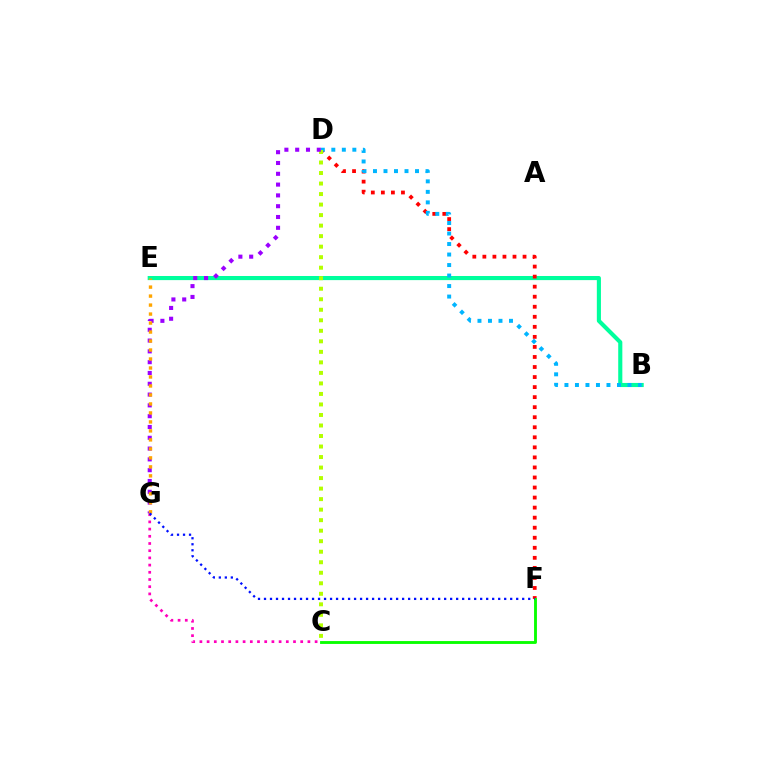{('B', 'E'): [{'color': '#00ff9d', 'line_style': 'solid', 'thickness': 2.96}], ('D', 'F'): [{'color': '#ff0000', 'line_style': 'dotted', 'thickness': 2.73}], ('C', 'G'): [{'color': '#ff00bd', 'line_style': 'dotted', 'thickness': 1.96}], ('B', 'D'): [{'color': '#00b5ff', 'line_style': 'dotted', 'thickness': 2.85}], ('C', 'D'): [{'color': '#b3ff00', 'line_style': 'dotted', 'thickness': 2.86}], ('C', 'F'): [{'color': '#08ff00', 'line_style': 'solid', 'thickness': 2.06}], ('D', 'G'): [{'color': '#9b00ff', 'line_style': 'dotted', 'thickness': 2.93}], ('E', 'G'): [{'color': '#ffa500', 'line_style': 'dotted', 'thickness': 2.44}], ('F', 'G'): [{'color': '#0010ff', 'line_style': 'dotted', 'thickness': 1.63}]}